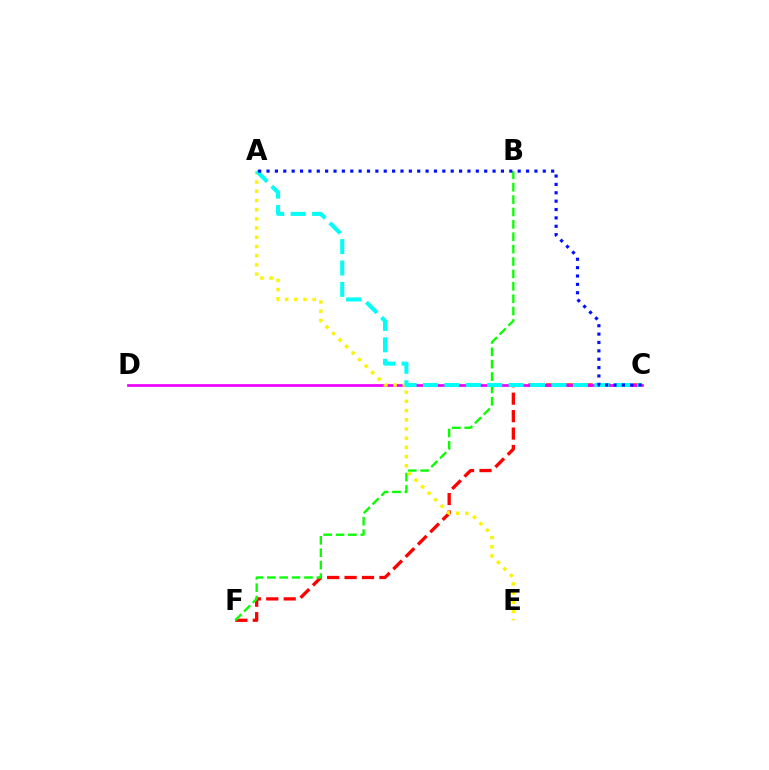{('C', 'F'): [{'color': '#ff0000', 'line_style': 'dashed', 'thickness': 2.37}], ('C', 'D'): [{'color': '#ee00ff', 'line_style': 'solid', 'thickness': 1.95}], ('B', 'F'): [{'color': '#08ff00', 'line_style': 'dashed', 'thickness': 1.68}], ('A', 'E'): [{'color': '#fcf500', 'line_style': 'dotted', 'thickness': 2.5}], ('A', 'C'): [{'color': '#00fff6', 'line_style': 'dashed', 'thickness': 2.91}, {'color': '#0010ff', 'line_style': 'dotted', 'thickness': 2.27}]}